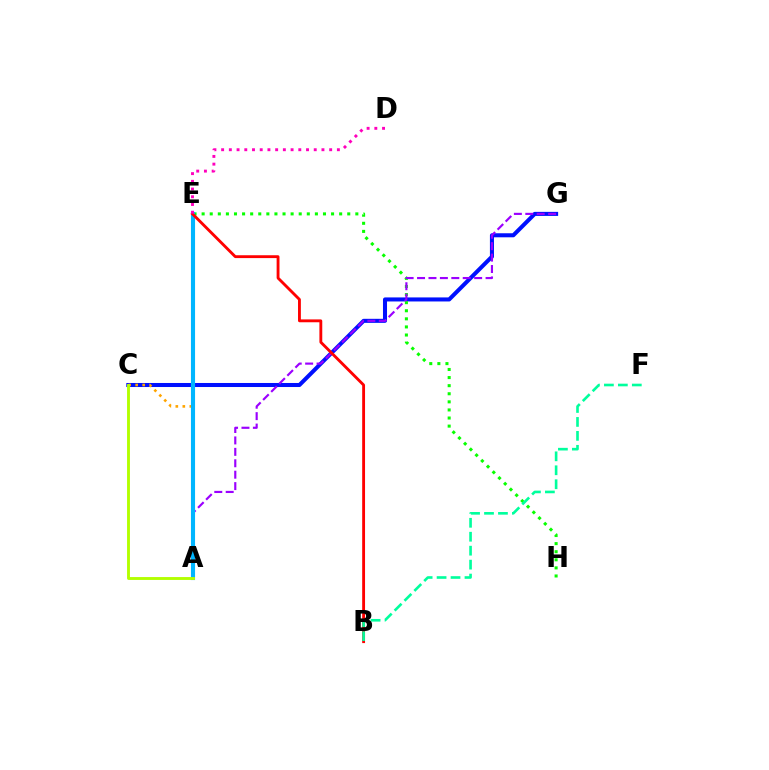{('C', 'G'): [{'color': '#0010ff', 'line_style': 'solid', 'thickness': 2.91}], ('E', 'H'): [{'color': '#08ff00', 'line_style': 'dotted', 'thickness': 2.2}], ('A', 'G'): [{'color': '#9b00ff', 'line_style': 'dashed', 'thickness': 1.55}], ('A', 'C'): [{'color': '#ffa500', 'line_style': 'dotted', 'thickness': 1.9}, {'color': '#b3ff00', 'line_style': 'solid', 'thickness': 2.08}], ('A', 'E'): [{'color': '#00b5ff', 'line_style': 'solid', 'thickness': 2.96}], ('B', 'E'): [{'color': '#ff0000', 'line_style': 'solid', 'thickness': 2.05}], ('D', 'E'): [{'color': '#ff00bd', 'line_style': 'dotted', 'thickness': 2.1}], ('B', 'F'): [{'color': '#00ff9d', 'line_style': 'dashed', 'thickness': 1.89}]}